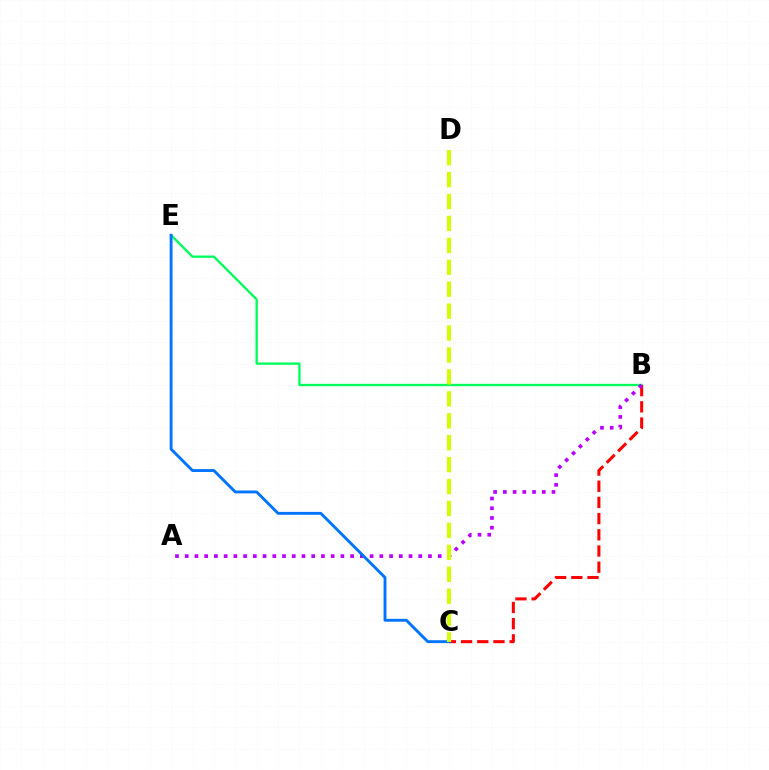{('B', 'E'): [{'color': '#00ff5c', 'line_style': 'solid', 'thickness': 1.69}], ('B', 'C'): [{'color': '#ff0000', 'line_style': 'dashed', 'thickness': 2.2}], ('A', 'B'): [{'color': '#b900ff', 'line_style': 'dotted', 'thickness': 2.64}], ('C', 'E'): [{'color': '#0074ff', 'line_style': 'solid', 'thickness': 2.07}], ('C', 'D'): [{'color': '#d1ff00', 'line_style': 'dashed', 'thickness': 2.98}]}